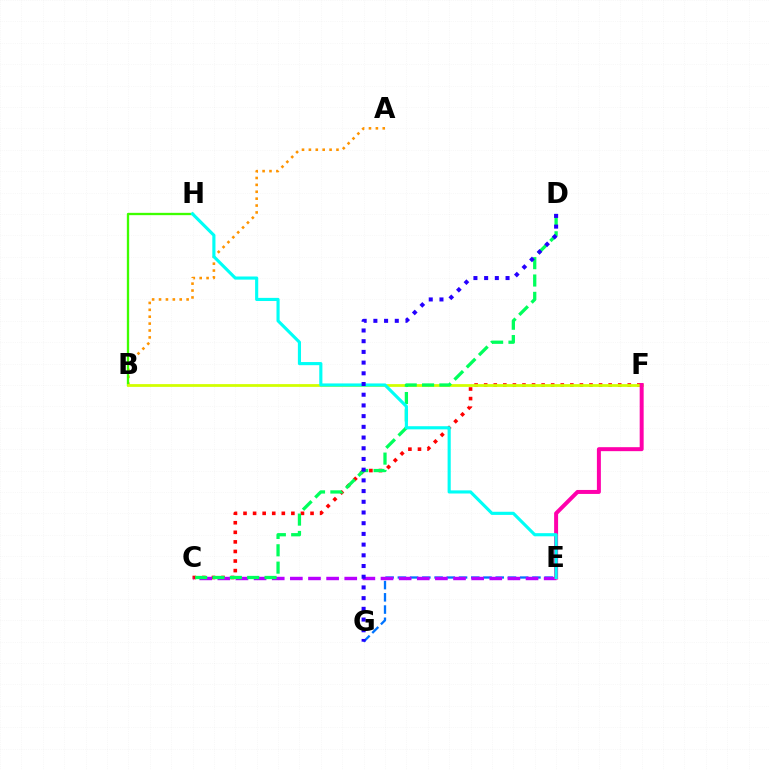{('A', 'B'): [{'color': '#ff9400', 'line_style': 'dotted', 'thickness': 1.87}], ('E', 'G'): [{'color': '#0074ff', 'line_style': 'dashed', 'thickness': 1.66}], ('C', 'F'): [{'color': '#ff0000', 'line_style': 'dotted', 'thickness': 2.6}], ('C', 'E'): [{'color': '#b900ff', 'line_style': 'dashed', 'thickness': 2.46}], ('B', 'H'): [{'color': '#3dff00', 'line_style': 'solid', 'thickness': 1.67}], ('B', 'F'): [{'color': '#d1ff00', 'line_style': 'solid', 'thickness': 2.0}], ('C', 'D'): [{'color': '#00ff5c', 'line_style': 'dashed', 'thickness': 2.36}], ('E', 'F'): [{'color': '#ff00ac', 'line_style': 'solid', 'thickness': 2.87}], ('E', 'H'): [{'color': '#00fff6', 'line_style': 'solid', 'thickness': 2.26}], ('D', 'G'): [{'color': '#2500ff', 'line_style': 'dotted', 'thickness': 2.91}]}